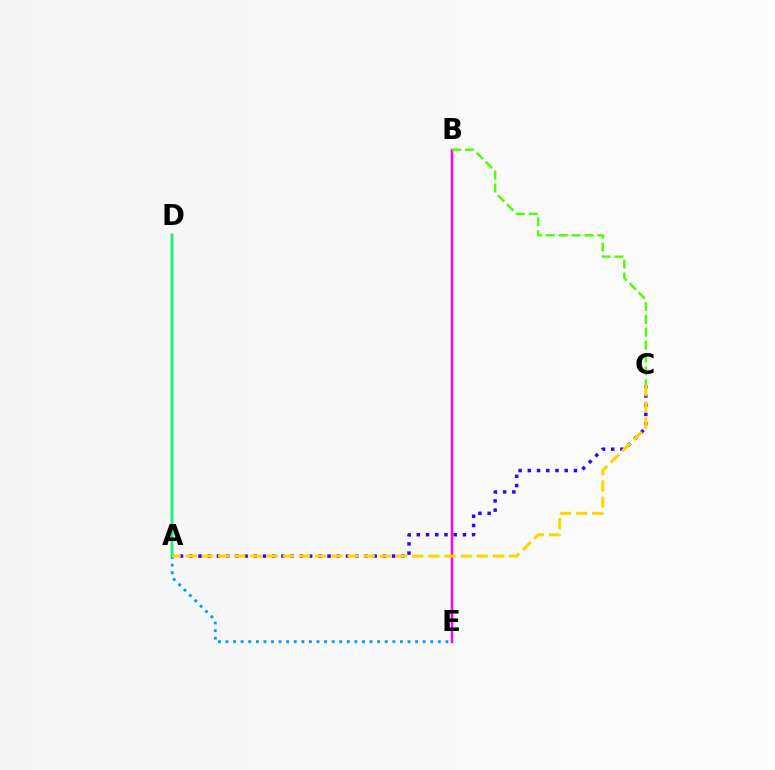{('A', 'C'): [{'color': '#3700ff', 'line_style': 'dotted', 'thickness': 2.51}, {'color': '#ffd500', 'line_style': 'dashed', 'thickness': 2.2}], ('B', 'E'): [{'color': '#ff00ed', 'line_style': 'solid', 'thickness': 1.76}], ('A', 'D'): [{'color': '#ff0000', 'line_style': 'solid', 'thickness': 1.66}, {'color': '#00ff86', 'line_style': 'solid', 'thickness': 1.8}], ('A', 'E'): [{'color': '#009eff', 'line_style': 'dotted', 'thickness': 2.06}], ('B', 'C'): [{'color': '#4fff00', 'line_style': 'dashed', 'thickness': 1.75}]}